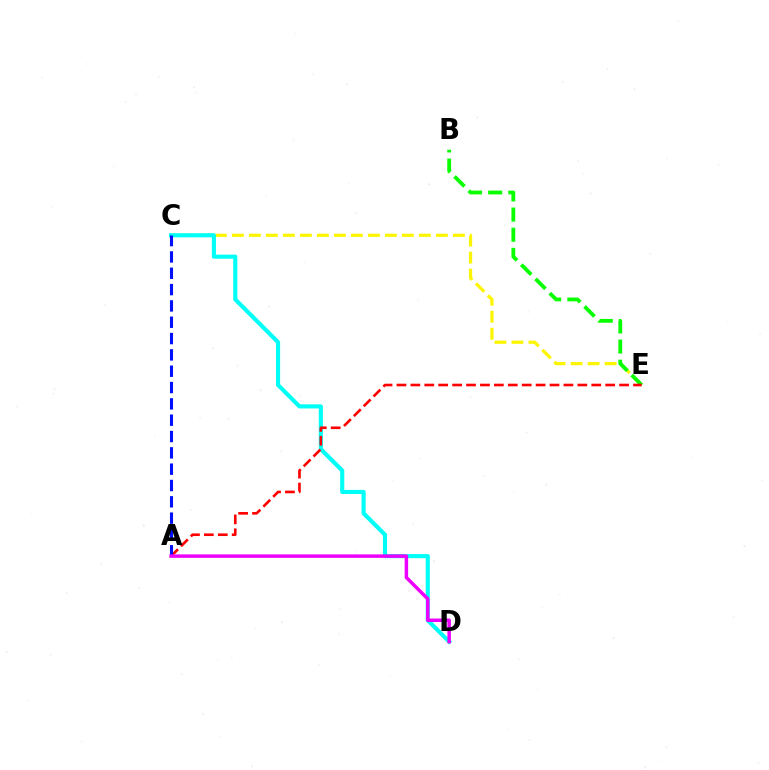{('C', 'E'): [{'color': '#fcf500', 'line_style': 'dashed', 'thickness': 2.31}], ('C', 'D'): [{'color': '#00fff6', 'line_style': 'solid', 'thickness': 2.96}], ('B', 'E'): [{'color': '#08ff00', 'line_style': 'dashed', 'thickness': 2.74}], ('A', 'E'): [{'color': '#ff0000', 'line_style': 'dashed', 'thickness': 1.89}], ('A', 'C'): [{'color': '#0010ff', 'line_style': 'dashed', 'thickness': 2.22}], ('A', 'D'): [{'color': '#ee00ff', 'line_style': 'solid', 'thickness': 2.51}]}